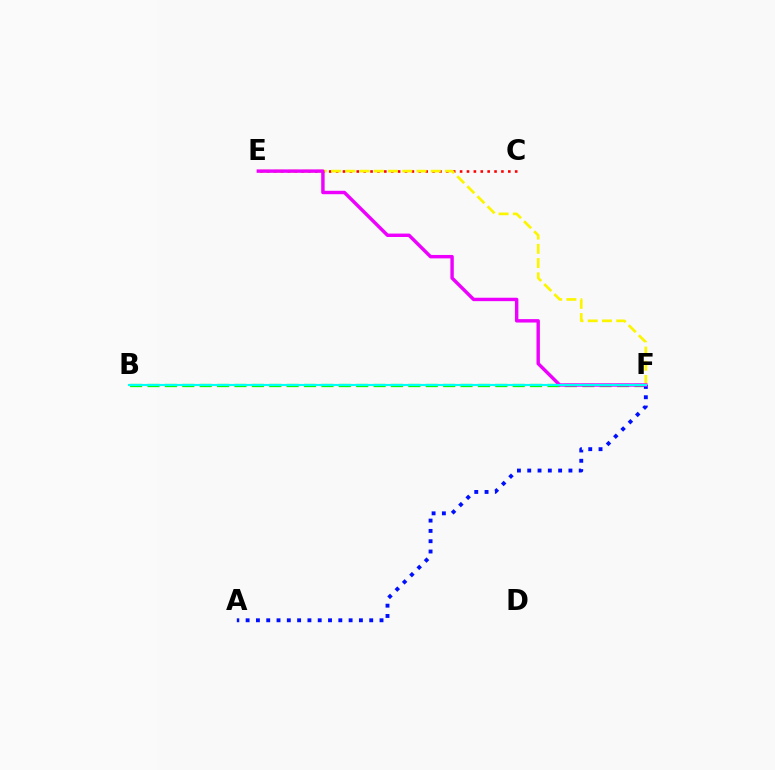{('B', 'F'): [{'color': '#08ff00', 'line_style': 'dashed', 'thickness': 2.36}, {'color': '#00fff6', 'line_style': 'solid', 'thickness': 1.53}], ('C', 'E'): [{'color': '#ff0000', 'line_style': 'dotted', 'thickness': 1.87}], ('E', 'F'): [{'color': '#fcf500', 'line_style': 'dashed', 'thickness': 1.94}, {'color': '#ee00ff', 'line_style': 'solid', 'thickness': 2.46}], ('A', 'F'): [{'color': '#0010ff', 'line_style': 'dotted', 'thickness': 2.8}]}